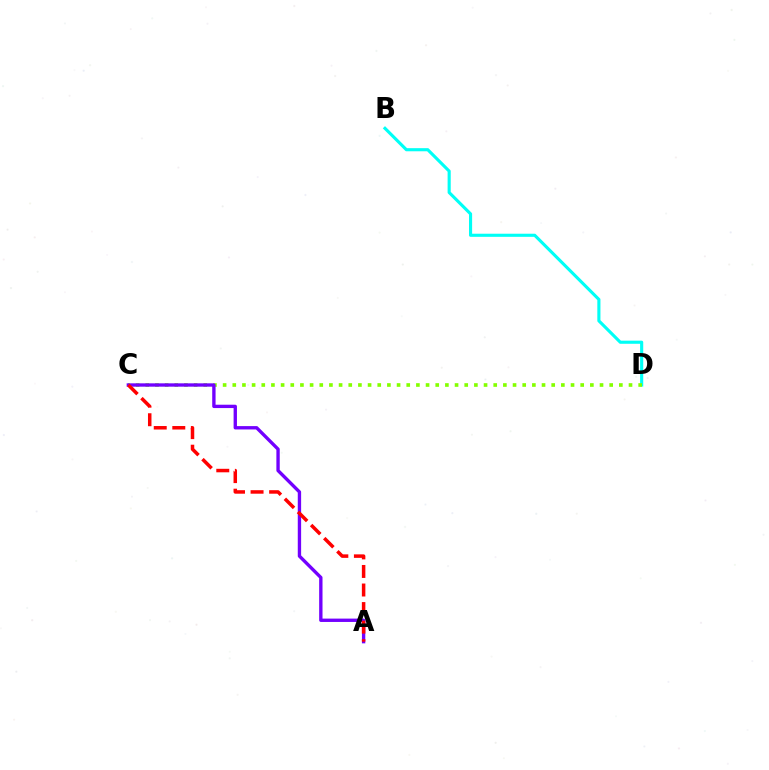{('B', 'D'): [{'color': '#00fff6', 'line_style': 'solid', 'thickness': 2.25}], ('C', 'D'): [{'color': '#84ff00', 'line_style': 'dotted', 'thickness': 2.63}], ('A', 'C'): [{'color': '#7200ff', 'line_style': 'solid', 'thickness': 2.41}, {'color': '#ff0000', 'line_style': 'dashed', 'thickness': 2.52}]}